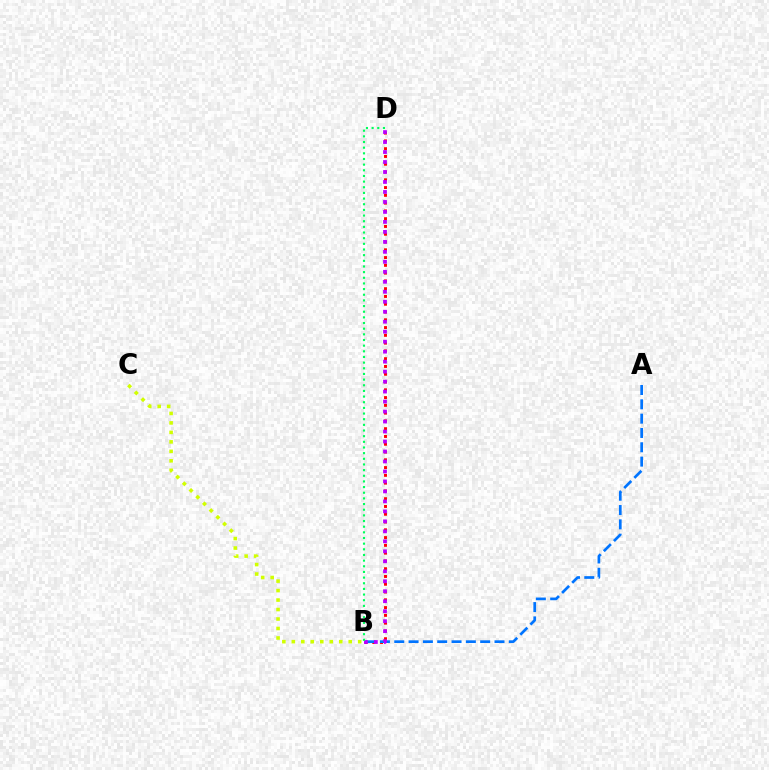{('B', 'D'): [{'color': '#ff0000', 'line_style': 'dotted', 'thickness': 2.11}, {'color': '#b900ff', 'line_style': 'dotted', 'thickness': 2.71}, {'color': '#00ff5c', 'line_style': 'dotted', 'thickness': 1.54}], ('A', 'B'): [{'color': '#0074ff', 'line_style': 'dashed', 'thickness': 1.95}], ('B', 'C'): [{'color': '#d1ff00', 'line_style': 'dotted', 'thickness': 2.58}]}